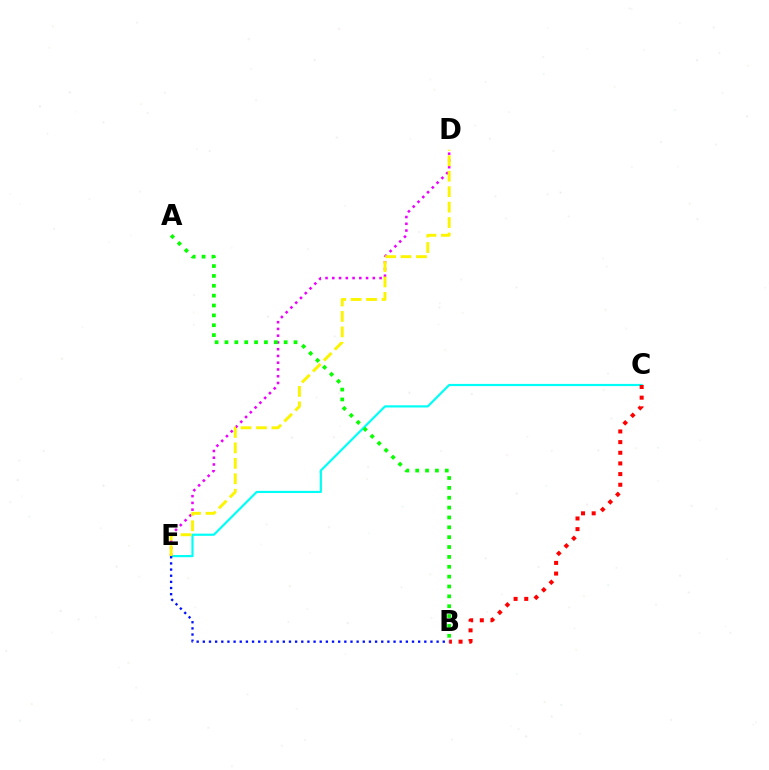{('C', 'E'): [{'color': '#00fff6', 'line_style': 'solid', 'thickness': 1.58}], ('D', 'E'): [{'color': '#ee00ff', 'line_style': 'dotted', 'thickness': 1.84}, {'color': '#fcf500', 'line_style': 'dashed', 'thickness': 2.1}], ('B', 'C'): [{'color': '#ff0000', 'line_style': 'dotted', 'thickness': 2.9}], ('A', 'B'): [{'color': '#08ff00', 'line_style': 'dotted', 'thickness': 2.68}], ('B', 'E'): [{'color': '#0010ff', 'line_style': 'dotted', 'thickness': 1.67}]}